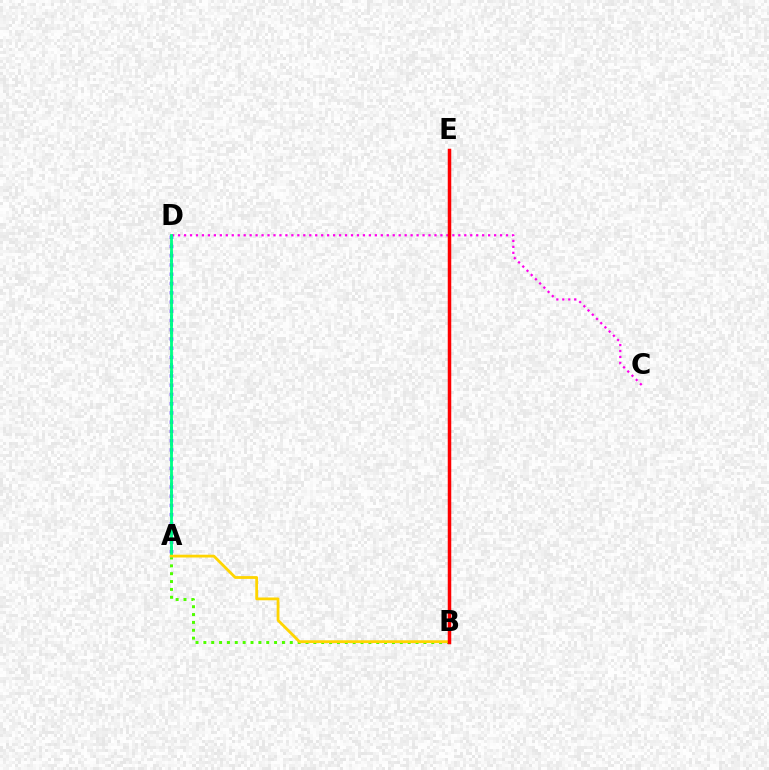{('A', 'D'): [{'color': '#3700ff', 'line_style': 'dotted', 'thickness': 2.51}, {'color': '#009eff', 'line_style': 'dotted', 'thickness': 2.17}, {'color': '#00ff86', 'line_style': 'solid', 'thickness': 2.03}], ('C', 'D'): [{'color': '#ff00ed', 'line_style': 'dotted', 'thickness': 1.62}], ('A', 'B'): [{'color': '#4fff00', 'line_style': 'dotted', 'thickness': 2.14}, {'color': '#ffd500', 'line_style': 'solid', 'thickness': 2.01}], ('B', 'E'): [{'color': '#ff0000', 'line_style': 'solid', 'thickness': 2.52}]}